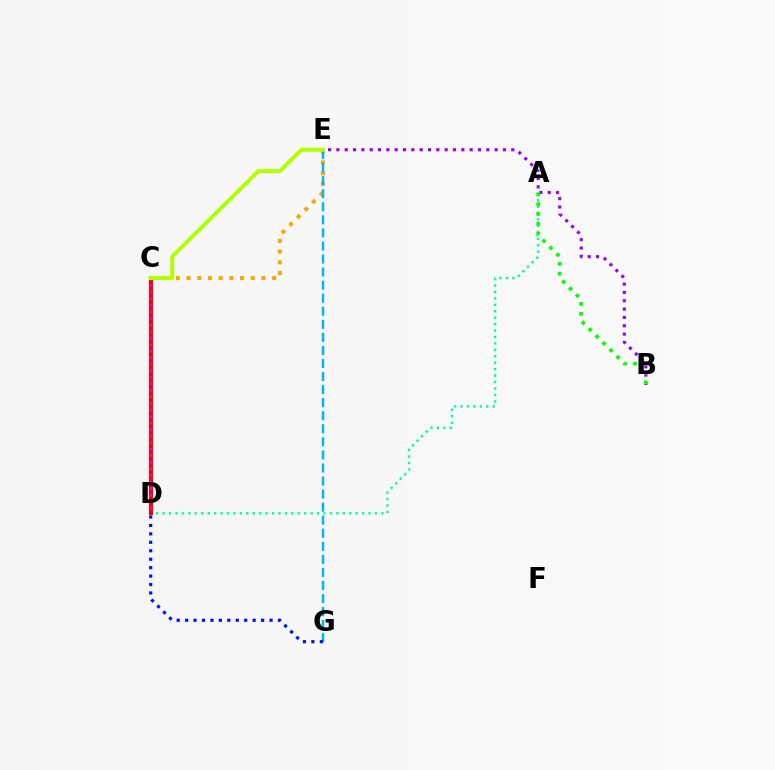{('A', 'D'): [{'color': '#00ff9d', 'line_style': 'dotted', 'thickness': 1.75}], ('B', 'E'): [{'color': '#9b00ff', 'line_style': 'dotted', 'thickness': 2.26}], ('C', 'E'): [{'color': '#ffa500', 'line_style': 'dotted', 'thickness': 2.91}, {'color': '#b3ff00', 'line_style': 'solid', 'thickness': 2.85}], ('C', 'D'): [{'color': '#ff0000', 'line_style': 'solid', 'thickness': 2.92}, {'color': '#ff00bd', 'line_style': 'dotted', 'thickness': 1.78}], ('E', 'G'): [{'color': '#00b5ff', 'line_style': 'dashed', 'thickness': 1.77}], ('D', 'G'): [{'color': '#0010ff', 'line_style': 'dotted', 'thickness': 2.29}], ('A', 'B'): [{'color': '#08ff00', 'line_style': 'dotted', 'thickness': 2.67}]}